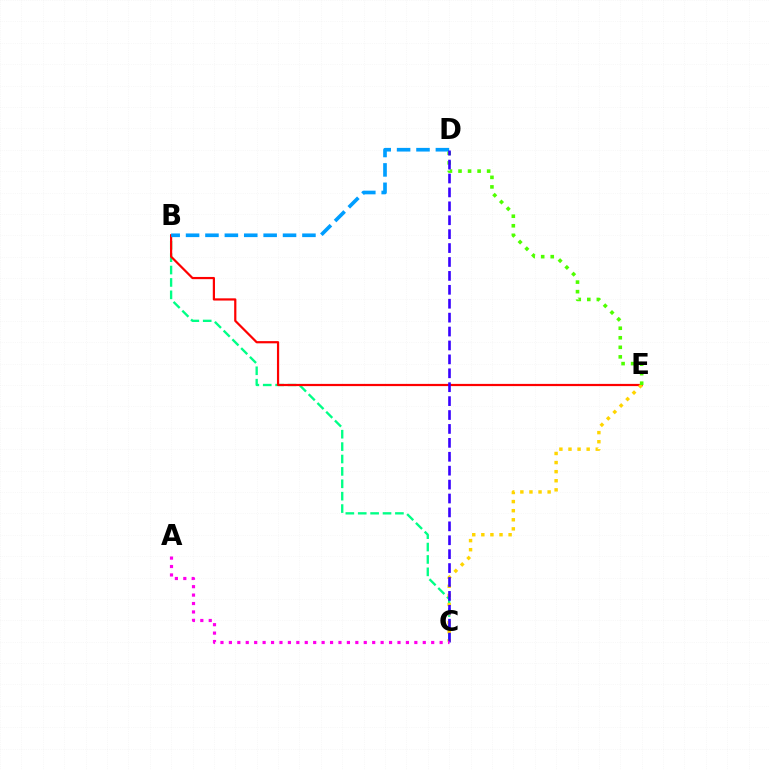{('B', 'C'): [{'color': '#00ff86', 'line_style': 'dashed', 'thickness': 1.68}], ('B', 'E'): [{'color': '#ff0000', 'line_style': 'solid', 'thickness': 1.59}], ('C', 'E'): [{'color': '#ffd500', 'line_style': 'dotted', 'thickness': 2.47}], ('B', 'D'): [{'color': '#009eff', 'line_style': 'dashed', 'thickness': 2.63}], ('D', 'E'): [{'color': '#4fff00', 'line_style': 'dotted', 'thickness': 2.59}], ('C', 'D'): [{'color': '#3700ff', 'line_style': 'dashed', 'thickness': 1.89}], ('A', 'C'): [{'color': '#ff00ed', 'line_style': 'dotted', 'thickness': 2.29}]}